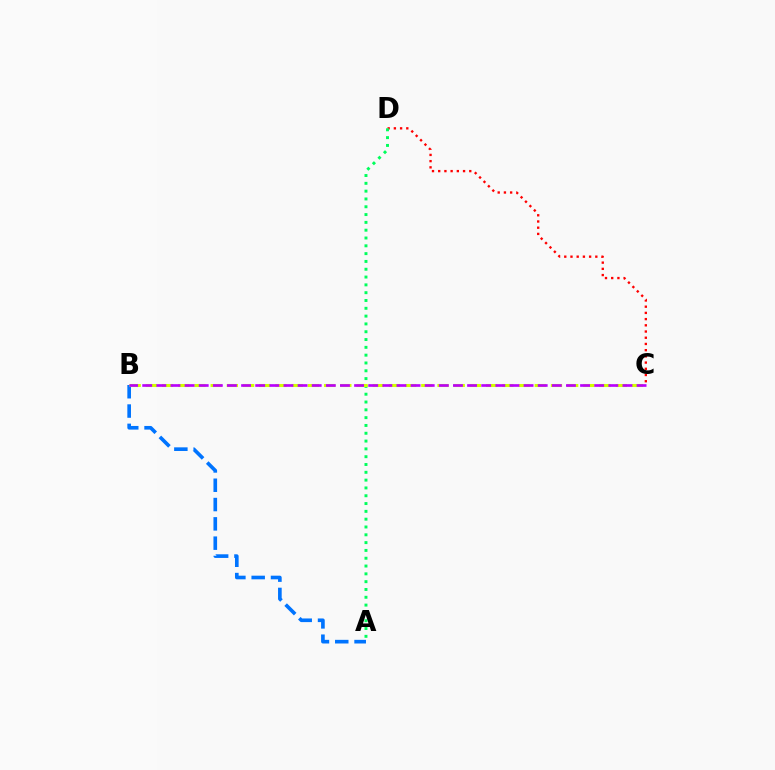{('C', 'D'): [{'color': '#ff0000', 'line_style': 'dotted', 'thickness': 1.69}], ('A', 'B'): [{'color': '#0074ff', 'line_style': 'dashed', 'thickness': 2.62}], ('A', 'D'): [{'color': '#00ff5c', 'line_style': 'dotted', 'thickness': 2.12}], ('B', 'C'): [{'color': '#d1ff00', 'line_style': 'dashed', 'thickness': 2.2}, {'color': '#b900ff', 'line_style': 'dashed', 'thickness': 1.92}]}